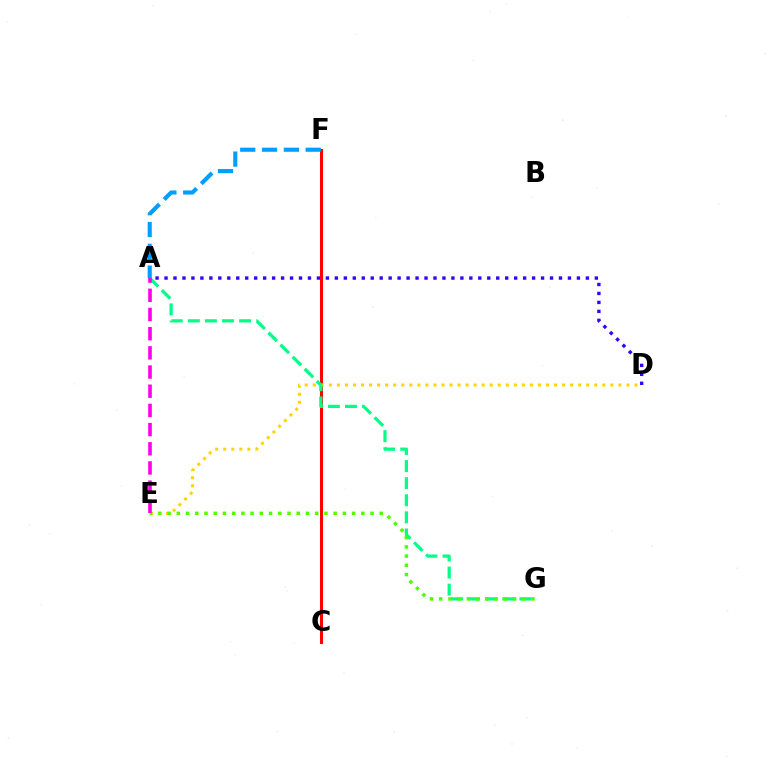{('C', 'F'): [{'color': '#ff0000', 'line_style': 'solid', 'thickness': 2.19}], ('A', 'D'): [{'color': '#3700ff', 'line_style': 'dotted', 'thickness': 2.44}], ('D', 'E'): [{'color': '#ffd500', 'line_style': 'dotted', 'thickness': 2.18}], ('A', 'G'): [{'color': '#00ff86', 'line_style': 'dashed', 'thickness': 2.32}], ('E', 'G'): [{'color': '#4fff00', 'line_style': 'dotted', 'thickness': 2.51}], ('A', 'E'): [{'color': '#ff00ed', 'line_style': 'dashed', 'thickness': 2.61}], ('A', 'F'): [{'color': '#009eff', 'line_style': 'dashed', 'thickness': 2.96}]}